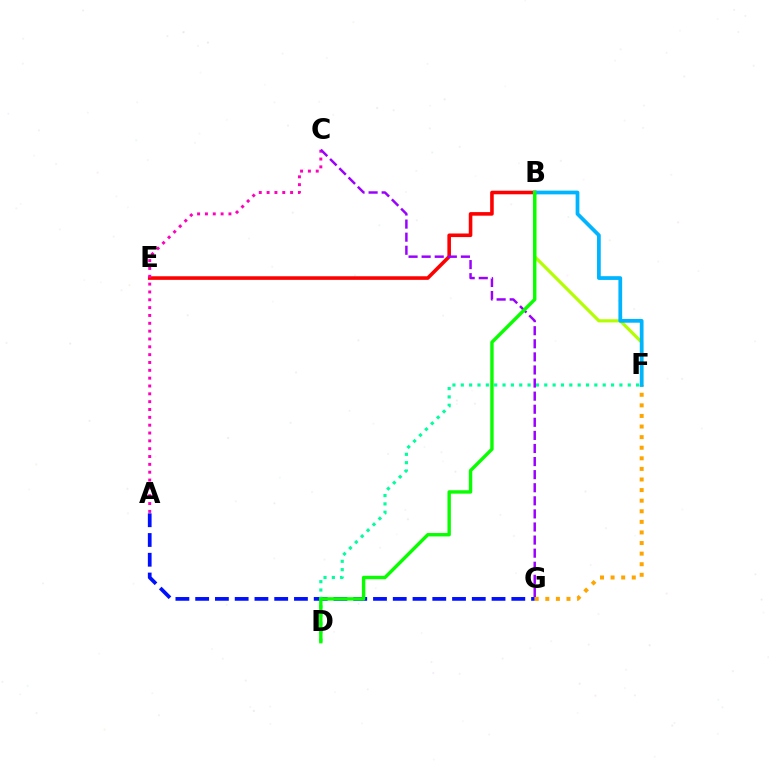{('A', 'G'): [{'color': '#0010ff', 'line_style': 'dashed', 'thickness': 2.68}], ('B', 'E'): [{'color': '#ff0000', 'line_style': 'solid', 'thickness': 2.58}], ('B', 'F'): [{'color': '#b3ff00', 'line_style': 'solid', 'thickness': 2.28}, {'color': '#00b5ff', 'line_style': 'solid', 'thickness': 2.7}], ('F', 'G'): [{'color': '#ffa500', 'line_style': 'dotted', 'thickness': 2.88}], ('D', 'F'): [{'color': '#00ff9d', 'line_style': 'dotted', 'thickness': 2.27}], ('A', 'C'): [{'color': '#ff00bd', 'line_style': 'dotted', 'thickness': 2.13}], ('C', 'G'): [{'color': '#9b00ff', 'line_style': 'dashed', 'thickness': 1.78}], ('B', 'D'): [{'color': '#08ff00', 'line_style': 'solid', 'thickness': 2.45}]}